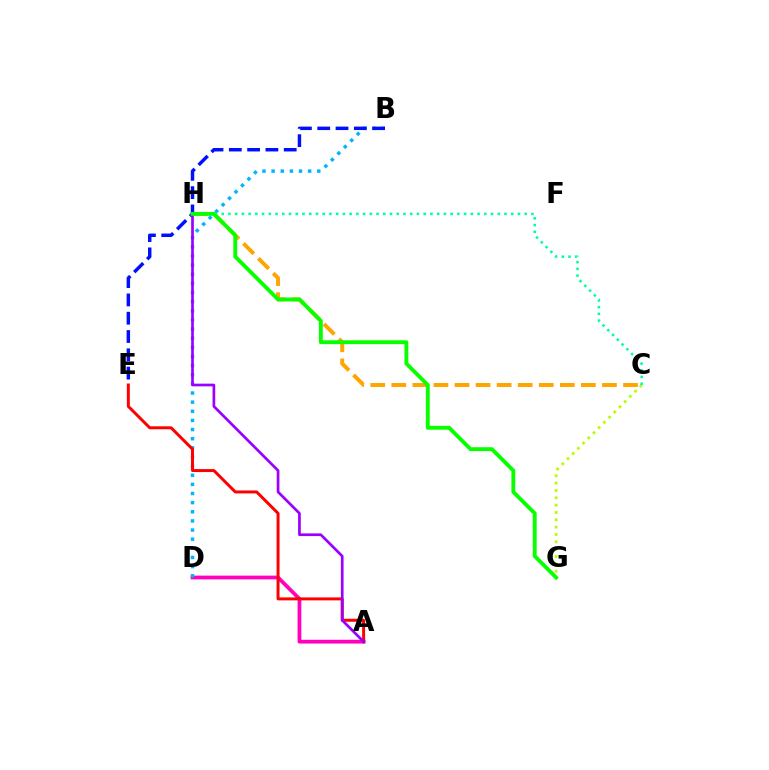{('C', 'G'): [{'color': '#b3ff00', 'line_style': 'dotted', 'thickness': 1.99}], ('A', 'D'): [{'color': '#ff00bd', 'line_style': 'solid', 'thickness': 2.71}], ('C', 'H'): [{'color': '#ffa500', 'line_style': 'dashed', 'thickness': 2.86}, {'color': '#00ff9d', 'line_style': 'dotted', 'thickness': 1.83}], ('B', 'D'): [{'color': '#00b5ff', 'line_style': 'dotted', 'thickness': 2.48}], ('A', 'E'): [{'color': '#ff0000', 'line_style': 'solid', 'thickness': 2.14}], ('B', 'E'): [{'color': '#0010ff', 'line_style': 'dashed', 'thickness': 2.49}], ('A', 'H'): [{'color': '#9b00ff', 'line_style': 'solid', 'thickness': 1.94}], ('G', 'H'): [{'color': '#08ff00', 'line_style': 'solid', 'thickness': 2.79}]}